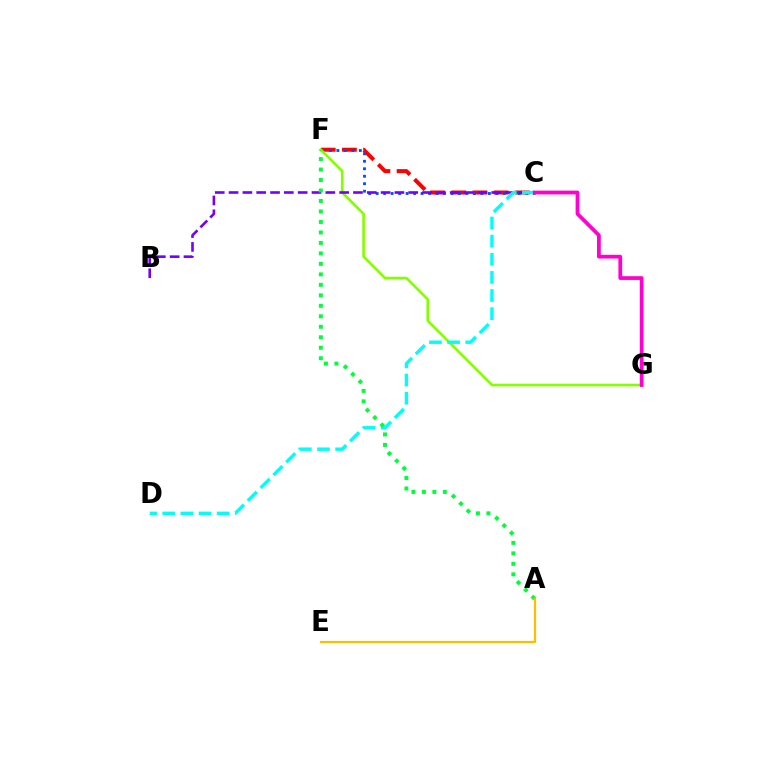{('C', 'F'): [{'color': '#ff0000', 'line_style': 'dashed', 'thickness': 2.88}, {'color': '#004bff', 'line_style': 'dotted', 'thickness': 2.03}], ('F', 'G'): [{'color': '#84ff00', 'line_style': 'solid', 'thickness': 1.9}], ('B', 'C'): [{'color': '#7200ff', 'line_style': 'dashed', 'thickness': 1.88}], ('C', 'D'): [{'color': '#00fff6', 'line_style': 'dashed', 'thickness': 2.46}], ('A', 'F'): [{'color': '#00ff39', 'line_style': 'dotted', 'thickness': 2.85}], ('A', 'E'): [{'color': '#ffbd00', 'line_style': 'solid', 'thickness': 1.58}], ('C', 'G'): [{'color': '#ff00cf', 'line_style': 'solid', 'thickness': 2.7}]}